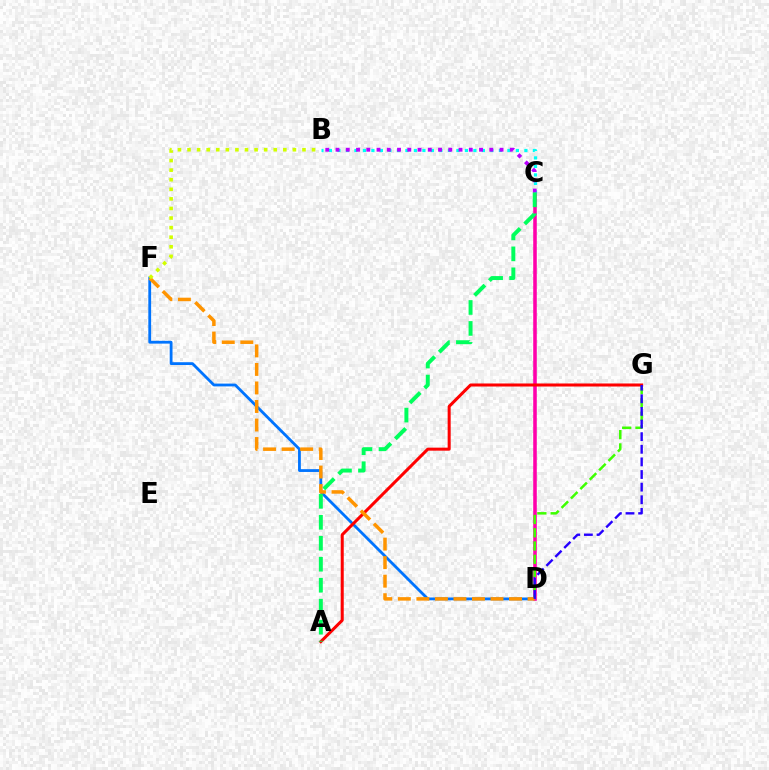{('D', 'F'): [{'color': '#0074ff', 'line_style': 'solid', 'thickness': 2.02}, {'color': '#ff9400', 'line_style': 'dashed', 'thickness': 2.52}], ('C', 'D'): [{'color': '#ff00ac', 'line_style': 'solid', 'thickness': 2.57}], ('B', 'C'): [{'color': '#00fff6', 'line_style': 'dotted', 'thickness': 2.31}, {'color': '#b900ff', 'line_style': 'dotted', 'thickness': 2.79}], ('D', 'G'): [{'color': '#3dff00', 'line_style': 'dashed', 'thickness': 1.8}, {'color': '#2500ff', 'line_style': 'dashed', 'thickness': 1.71}], ('A', 'G'): [{'color': '#ff0000', 'line_style': 'solid', 'thickness': 2.18}], ('A', 'C'): [{'color': '#00ff5c', 'line_style': 'dashed', 'thickness': 2.85}], ('B', 'F'): [{'color': '#d1ff00', 'line_style': 'dotted', 'thickness': 2.6}]}